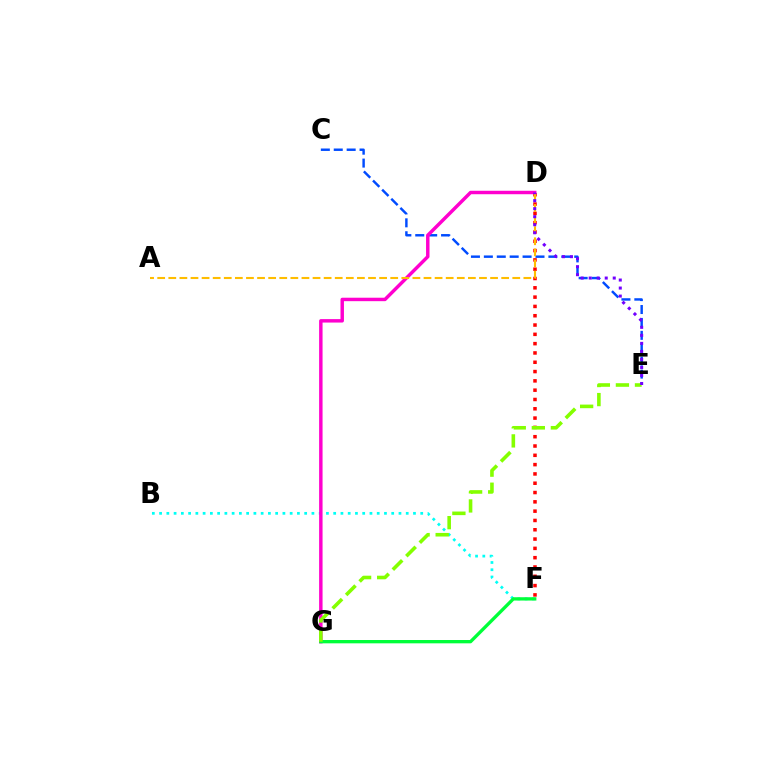{('B', 'F'): [{'color': '#00fff6', 'line_style': 'dotted', 'thickness': 1.97}], ('D', 'F'): [{'color': '#ff0000', 'line_style': 'dotted', 'thickness': 2.53}], ('C', 'E'): [{'color': '#004bff', 'line_style': 'dashed', 'thickness': 1.75}], ('D', 'G'): [{'color': '#ff00cf', 'line_style': 'solid', 'thickness': 2.49}], ('F', 'G'): [{'color': '#00ff39', 'line_style': 'solid', 'thickness': 2.39}], ('A', 'D'): [{'color': '#ffbd00', 'line_style': 'dashed', 'thickness': 1.51}], ('E', 'G'): [{'color': '#84ff00', 'line_style': 'dashed', 'thickness': 2.59}], ('D', 'E'): [{'color': '#7200ff', 'line_style': 'dotted', 'thickness': 2.18}]}